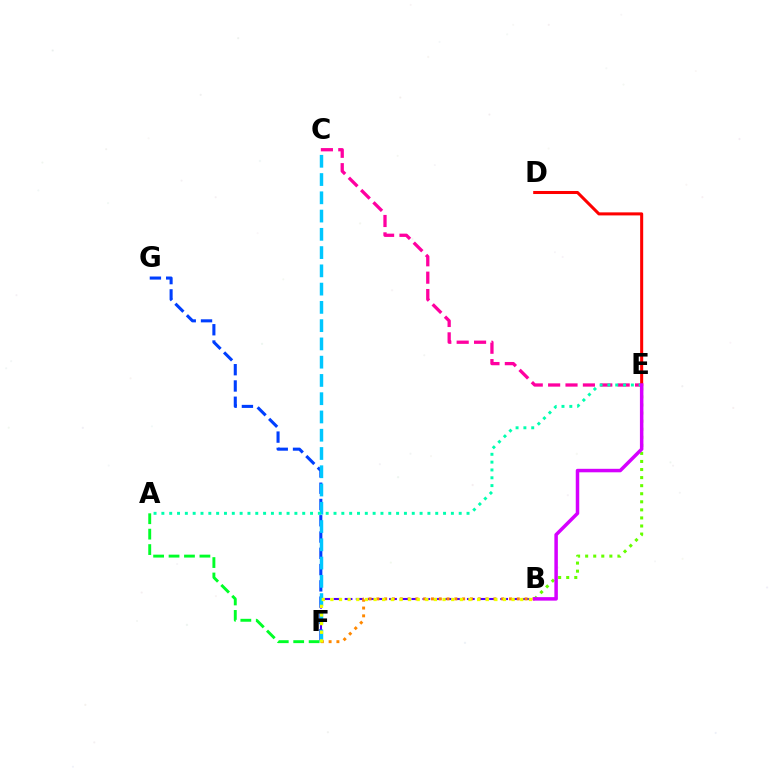{('F', 'G'): [{'color': '#003fff', 'line_style': 'dashed', 'thickness': 2.21}], ('B', 'F'): [{'color': '#4f00ff', 'line_style': 'dashed', 'thickness': 1.51}, {'color': '#ff8800', 'line_style': 'dotted', 'thickness': 2.12}, {'color': '#eeff00', 'line_style': 'dotted', 'thickness': 2.34}], ('B', 'E'): [{'color': '#66ff00', 'line_style': 'dotted', 'thickness': 2.19}, {'color': '#d600ff', 'line_style': 'solid', 'thickness': 2.52}], ('C', 'F'): [{'color': '#00c7ff', 'line_style': 'dashed', 'thickness': 2.48}], ('A', 'F'): [{'color': '#00ff27', 'line_style': 'dashed', 'thickness': 2.1}], ('C', 'E'): [{'color': '#ff00a0', 'line_style': 'dashed', 'thickness': 2.36}], ('A', 'E'): [{'color': '#00ffaf', 'line_style': 'dotted', 'thickness': 2.13}], ('D', 'E'): [{'color': '#ff0000', 'line_style': 'solid', 'thickness': 2.19}]}